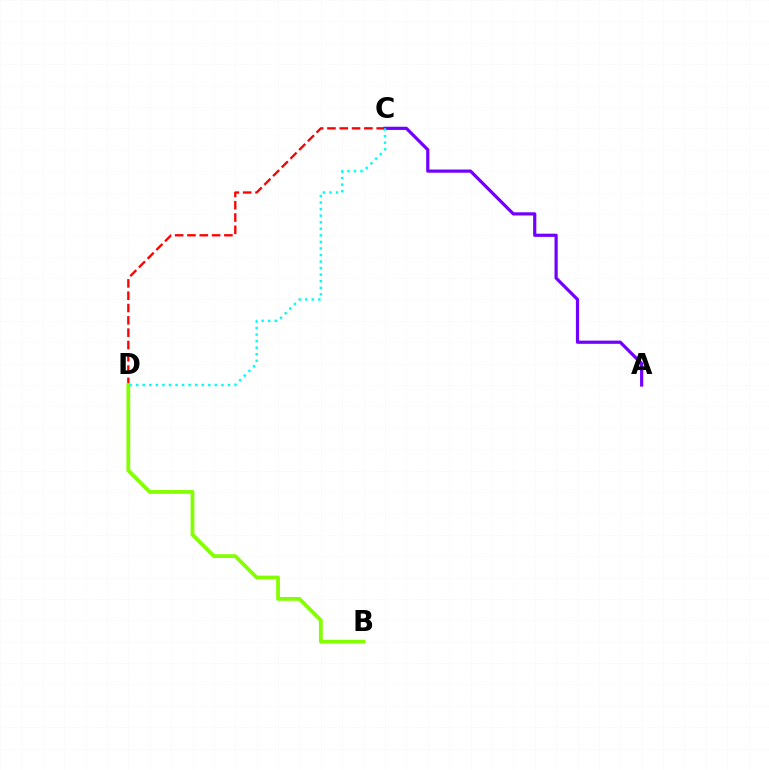{('C', 'D'): [{'color': '#ff0000', 'line_style': 'dashed', 'thickness': 1.67}, {'color': '#00fff6', 'line_style': 'dotted', 'thickness': 1.78}], ('A', 'C'): [{'color': '#7200ff', 'line_style': 'solid', 'thickness': 2.3}], ('B', 'D'): [{'color': '#84ff00', 'line_style': 'solid', 'thickness': 2.73}]}